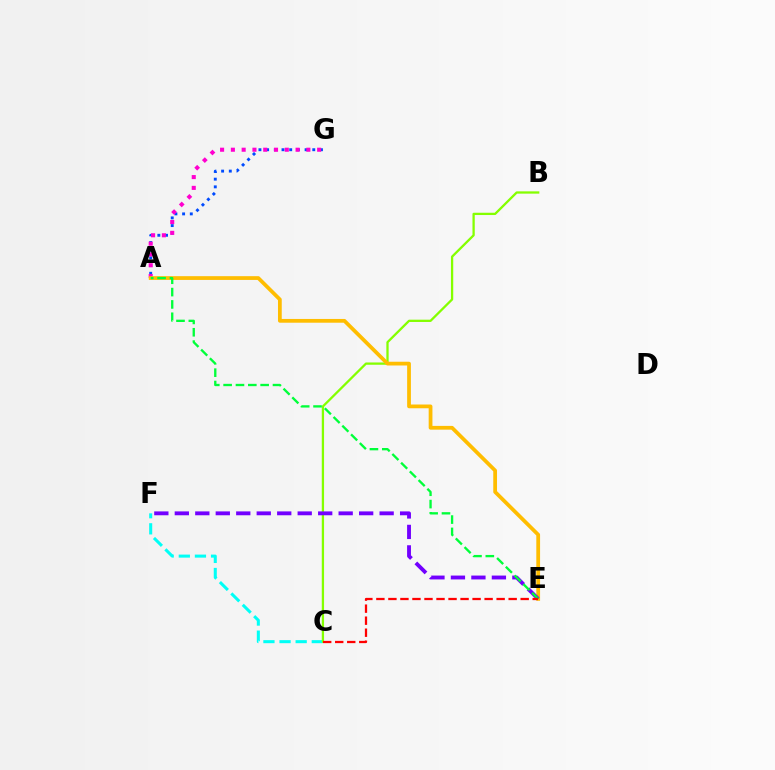{('A', 'G'): [{'color': '#004bff', 'line_style': 'dotted', 'thickness': 2.09}, {'color': '#ff00cf', 'line_style': 'dotted', 'thickness': 2.93}], ('C', 'F'): [{'color': '#00fff6', 'line_style': 'dashed', 'thickness': 2.19}], ('B', 'C'): [{'color': '#84ff00', 'line_style': 'solid', 'thickness': 1.65}], ('A', 'E'): [{'color': '#ffbd00', 'line_style': 'solid', 'thickness': 2.7}, {'color': '#00ff39', 'line_style': 'dashed', 'thickness': 1.68}], ('E', 'F'): [{'color': '#7200ff', 'line_style': 'dashed', 'thickness': 2.78}], ('C', 'E'): [{'color': '#ff0000', 'line_style': 'dashed', 'thickness': 1.63}]}